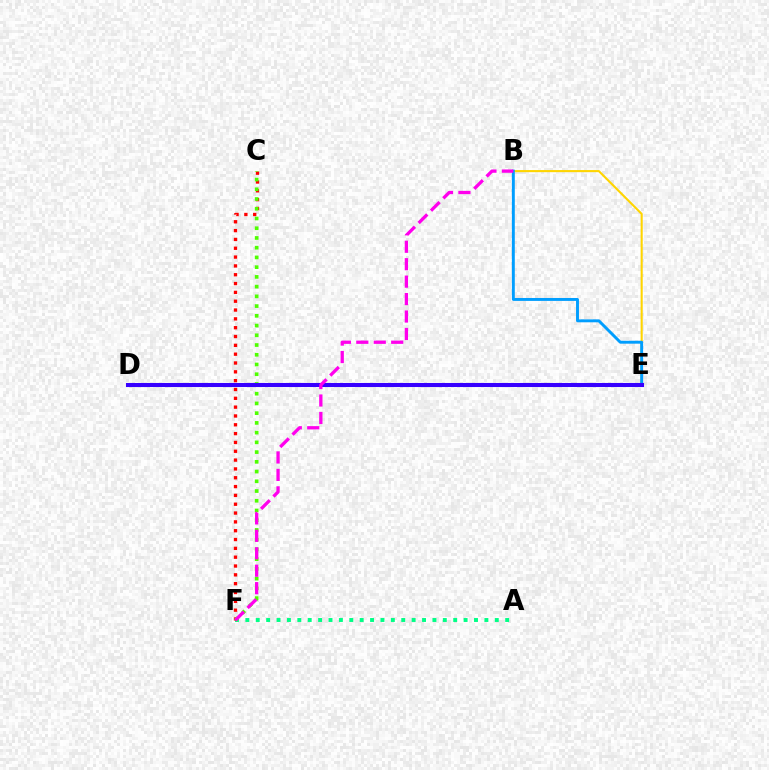{('A', 'F'): [{'color': '#00ff86', 'line_style': 'dotted', 'thickness': 2.82}], ('B', 'E'): [{'color': '#ffd500', 'line_style': 'solid', 'thickness': 1.51}, {'color': '#009eff', 'line_style': 'solid', 'thickness': 2.1}], ('C', 'F'): [{'color': '#ff0000', 'line_style': 'dotted', 'thickness': 2.4}, {'color': '#4fff00', 'line_style': 'dotted', 'thickness': 2.64}], ('D', 'E'): [{'color': '#3700ff', 'line_style': 'solid', 'thickness': 2.93}], ('B', 'F'): [{'color': '#ff00ed', 'line_style': 'dashed', 'thickness': 2.37}]}